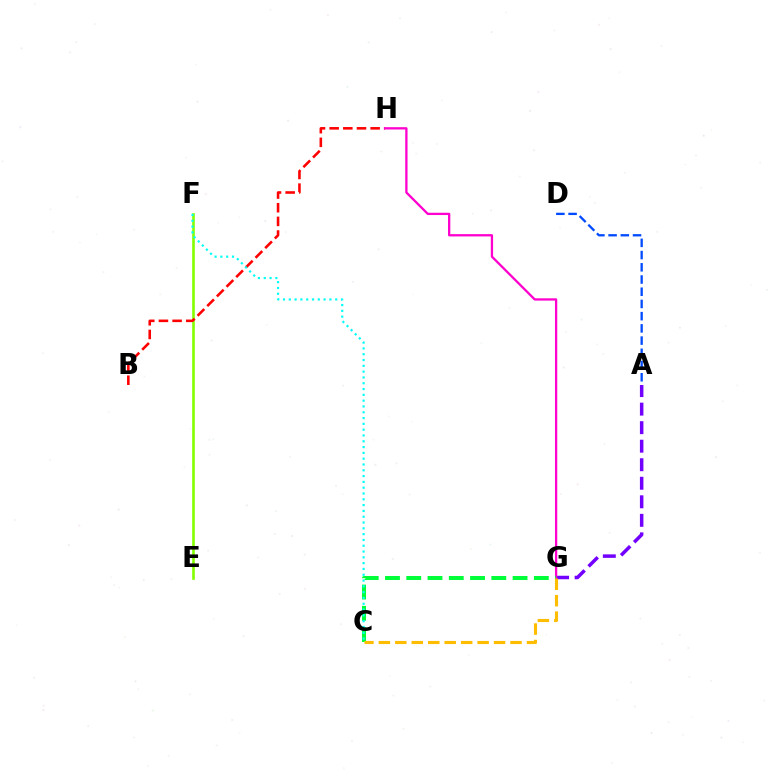{('E', 'F'): [{'color': '#84ff00', 'line_style': 'solid', 'thickness': 1.89}], ('B', 'H'): [{'color': '#ff0000', 'line_style': 'dashed', 'thickness': 1.86}], ('A', 'G'): [{'color': '#7200ff', 'line_style': 'dashed', 'thickness': 2.52}], ('A', 'D'): [{'color': '#004bff', 'line_style': 'dashed', 'thickness': 1.66}], ('G', 'H'): [{'color': '#ff00cf', 'line_style': 'solid', 'thickness': 1.65}], ('C', 'G'): [{'color': '#00ff39', 'line_style': 'dashed', 'thickness': 2.89}, {'color': '#ffbd00', 'line_style': 'dashed', 'thickness': 2.24}], ('C', 'F'): [{'color': '#00fff6', 'line_style': 'dotted', 'thickness': 1.58}]}